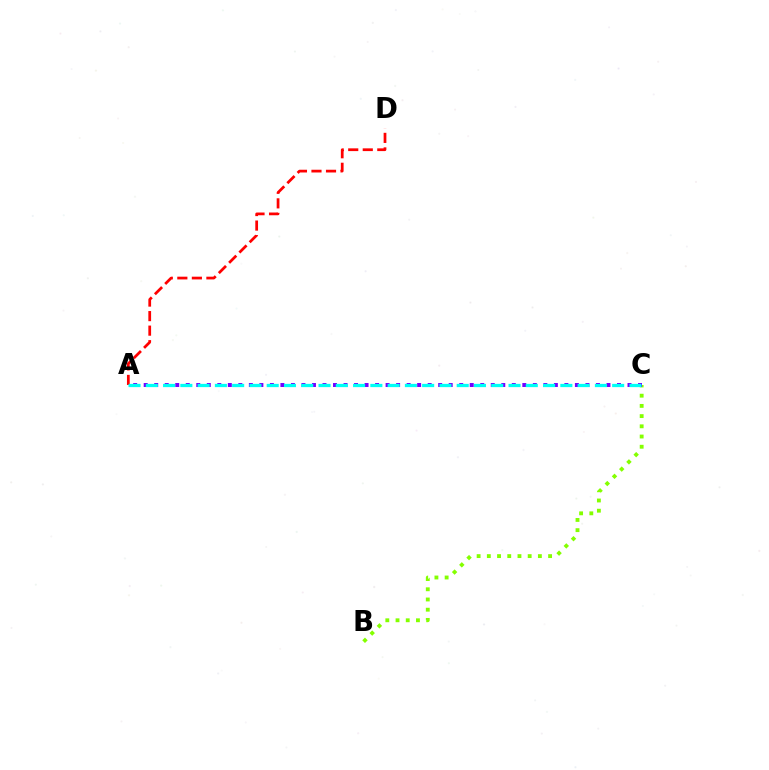{('B', 'C'): [{'color': '#84ff00', 'line_style': 'dotted', 'thickness': 2.77}], ('A', 'C'): [{'color': '#7200ff', 'line_style': 'dotted', 'thickness': 2.86}, {'color': '#00fff6', 'line_style': 'dashed', 'thickness': 2.35}], ('A', 'D'): [{'color': '#ff0000', 'line_style': 'dashed', 'thickness': 1.97}]}